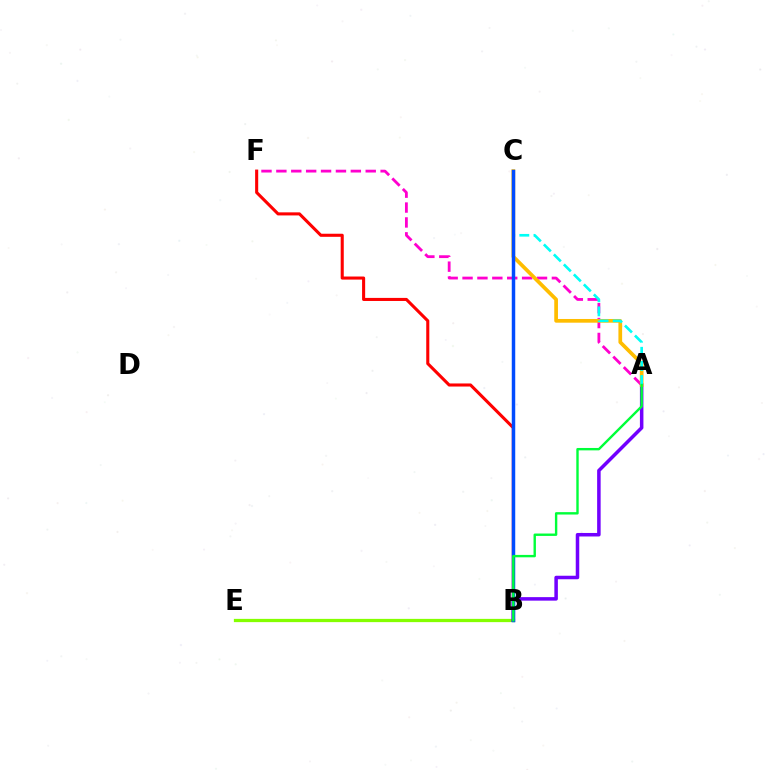{('B', 'E'): [{'color': '#84ff00', 'line_style': 'solid', 'thickness': 2.35}], ('B', 'F'): [{'color': '#ff0000', 'line_style': 'solid', 'thickness': 2.21}], ('A', 'F'): [{'color': '#ff00cf', 'line_style': 'dashed', 'thickness': 2.02}], ('A', 'B'): [{'color': '#7200ff', 'line_style': 'solid', 'thickness': 2.53}, {'color': '#00ff39', 'line_style': 'solid', 'thickness': 1.72}], ('A', 'C'): [{'color': '#ffbd00', 'line_style': 'solid', 'thickness': 2.67}, {'color': '#00fff6', 'line_style': 'dashed', 'thickness': 1.92}], ('B', 'C'): [{'color': '#004bff', 'line_style': 'solid', 'thickness': 2.5}]}